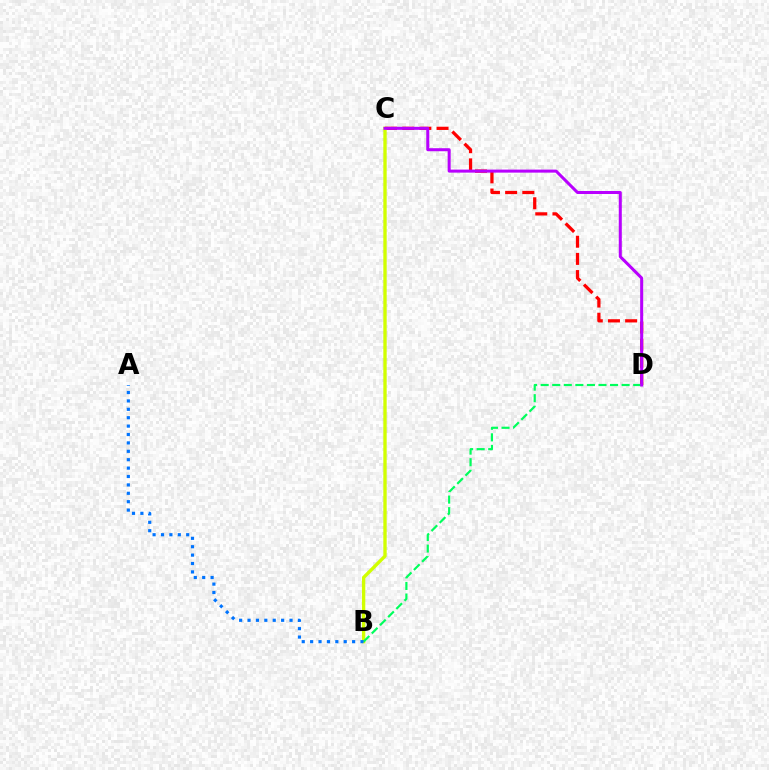{('C', 'D'): [{'color': '#ff0000', 'line_style': 'dashed', 'thickness': 2.33}, {'color': '#b900ff', 'line_style': 'solid', 'thickness': 2.18}], ('B', 'C'): [{'color': '#d1ff00', 'line_style': 'solid', 'thickness': 2.41}], ('B', 'D'): [{'color': '#00ff5c', 'line_style': 'dashed', 'thickness': 1.57}], ('A', 'B'): [{'color': '#0074ff', 'line_style': 'dotted', 'thickness': 2.28}]}